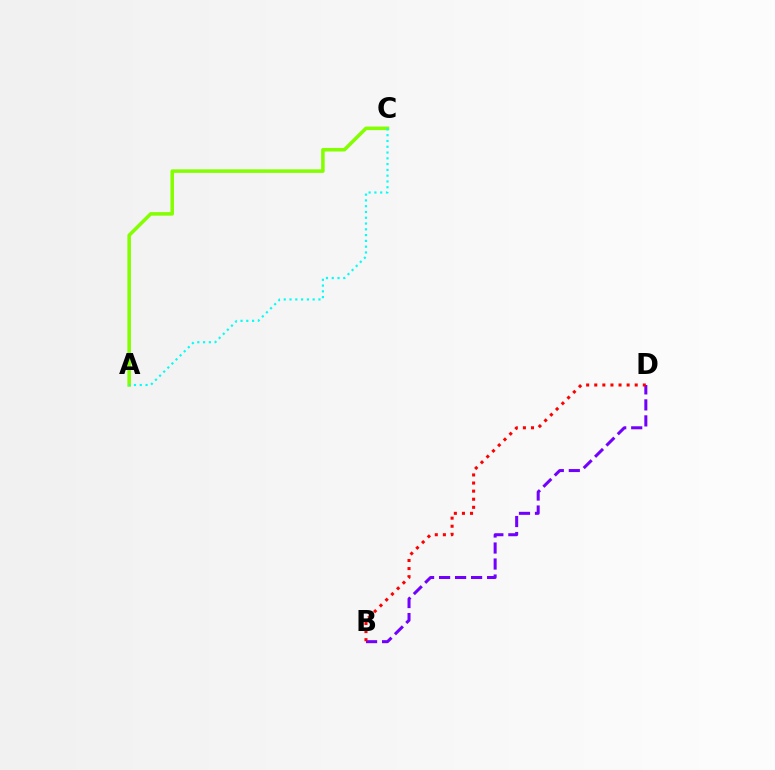{('B', 'D'): [{'color': '#7200ff', 'line_style': 'dashed', 'thickness': 2.17}, {'color': '#ff0000', 'line_style': 'dotted', 'thickness': 2.2}], ('A', 'C'): [{'color': '#84ff00', 'line_style': 'solid', 'thickness': 2.55}, {'color': '#00fff6', 'line_style': 'dotted', 'thickness': 1.57}]}